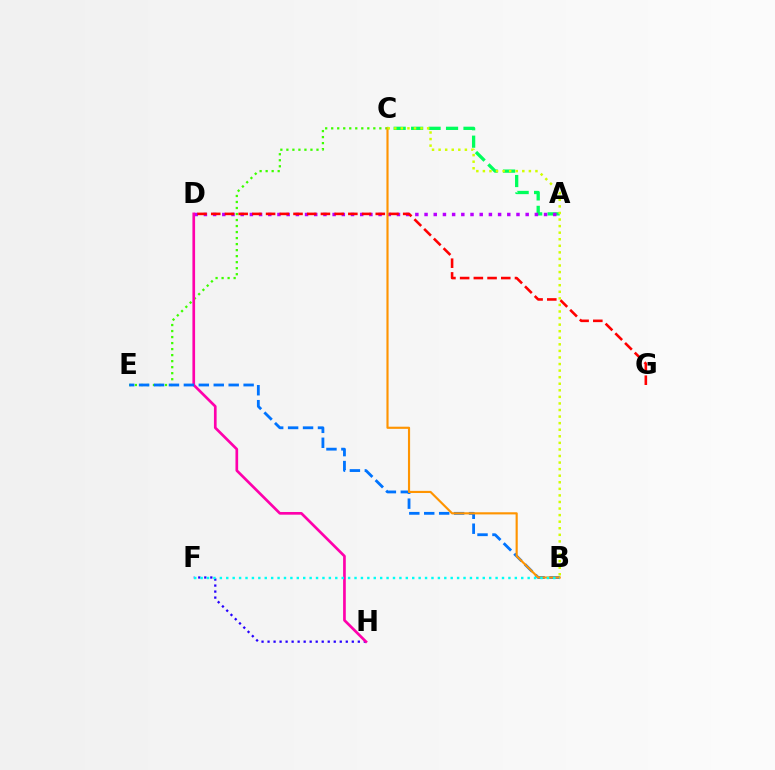{('C', 'E'): [{'color': '#3dff00', 'line_style': 'dotted', 'thickness': 1.64}], ('A', 'C'): [{'color': '#00ff5c', 'line_style': 'dashed', 'thickness': 2.37}], ('F', 'H'): [{'color': '#2500ff', 'line_style': 'dotted', 'thickness': 1.63}], ('A', 'D'): [{'color': '#b900ff', 'line_style': 'dotted', 'thickness': 2.5}], ('D', 'H'): [{'color': '#ff00ac', 'line_style': 'solid', 'thickness': 1.93}], ('B', 'E'): [{'color': '#0074ff', 'line_style': 'dashed', 'thickness': 2.03}], ('B', 'C'): [{'color': '#ff9400', 'line_style': 'solid', 'thickness': 1.55}, {'color': '#d1ff00', 'line_style': 'dotted', 'thickness': 1.78}], ('B', 'F'): [{'color': '#00fff6', 'line_style': 'dotted', 'thickness': 1.74}], ('D', 'G'): [{'color': '#ff0000', 'line_style': 'dashed', 'thickness': 1.86}]}